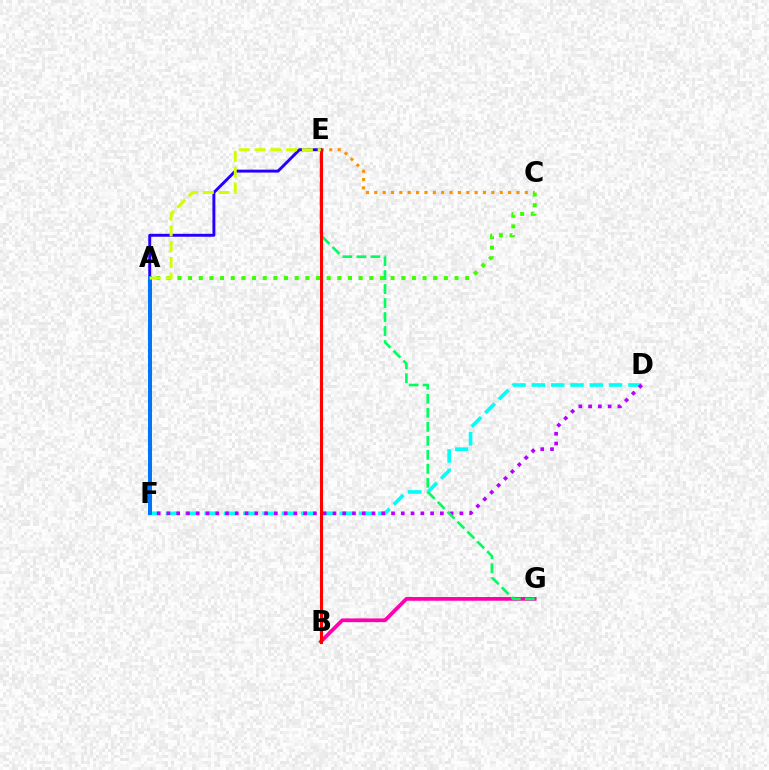{('C', 'E'): [{'color': '#ff9400', 'line_style': 'dotted', 'thickness': 2.27}], ('B', 'G'): [{'color': '#ff00ac', 'line_style': 'solid', 'thickness': 2.68}], ('A', 'E'): [{'color': '#2500ff', 'line_style': 'solid', 'thickness': 2.11}, {'color': '#d1ff00', 'line_style': 'dashed', 'thickness': 2.14}], ('A', 'C'): [{'color': '#3dff00', 'line_style': 'dotted', 'thickness': 2.9}], ('D', 'F'): [{'color': '#00fff6', 'line_style': 'dashed', 'thickness': 2.62}, {'color': '#b900ff', 'line_style': 'dotted', 'thickness': 2.65}], ('E', 'G'): [{'color': '#00ff5c', 'line_style': 'dashed', 'thickness': 1.9}], ('B', 'E'): [{'color': '#ff0000', 'line_style': 'solid', 'thickness': 2.2}], ('A', 'F'): [{'color': '#0074ff', 'line_style': 'solid', 'thickness': 2.87}]}